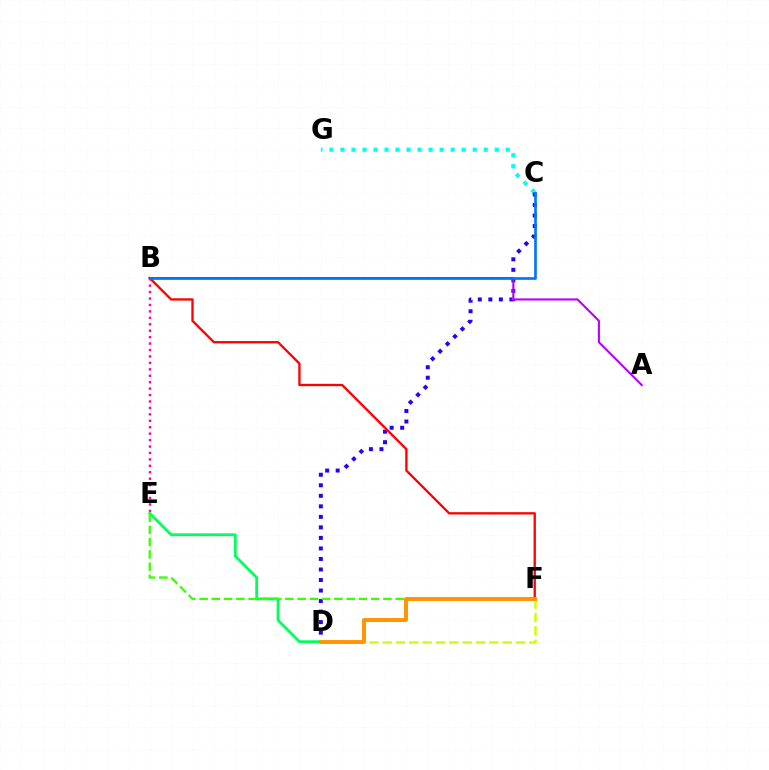{('C', 'G'): [{'color': '#00fff6', 'line_style': 'dotted', 'thickness': 2.99}], ('C', 'D'): [{'color': '#2500ff', 'line_style': 'dotted', 'thickness': 2.86}], ('B', 'E'): [{'color': '#ff00ac', 'line_style': 'dotted', 'thickness': 1.75}], ('D', 'E'): [{'color': '#00ff5c', 'line_style': 'solid', 'thickness': 1.99}], ('A', 'B'): [{'color': '#b900ff', 'line_style': 'solid', 'thickness': 1.52}], ('D', 'F'): [{'color': '#d1ff00', 'line_style': 'dashed', 'thickness': 1.81}, {'color': '#ff9400', 'line_style': 'solid', 'thickness': 2.82}], ('B', 'F'): [{'color': '#ff0000', 'line_style': 'solid', 'thickness': 1.67}], ('E', 'F'): [{'color': '#3dff00', 'line_style': 'dashed', 'thickness': 1.67}], ('B', 'C'): [{'color': '#0074ff', 'line_style': 'solid', 'thickness': 1.91}]}